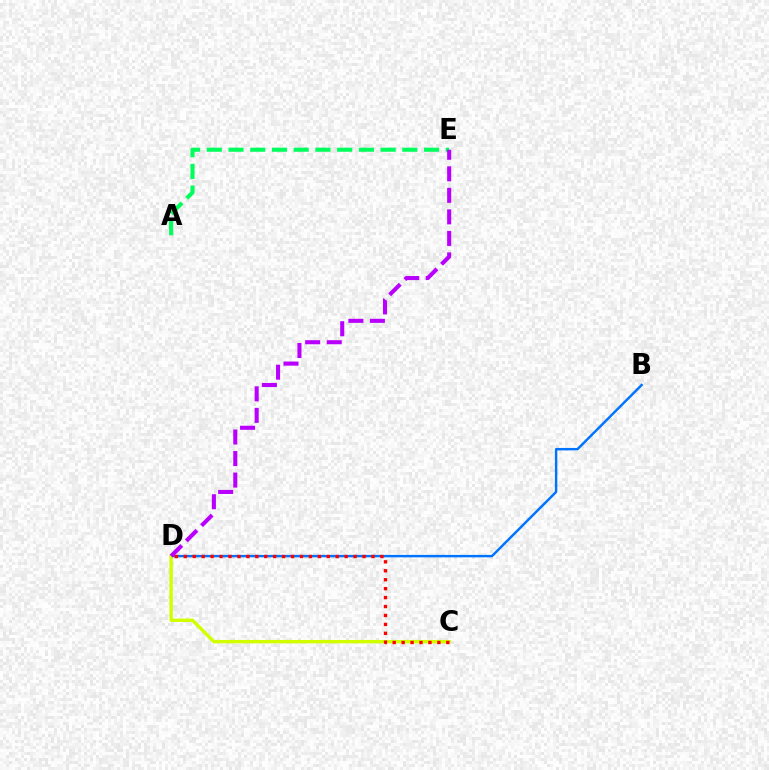{('B', 'D'): [{'color': '#0074ff', 'line_style': 'solid', 'thickness': 1.75}], ('A', 'E'): [{'color': '#00ff5c', 'line_style': 'dashed', 'thickness': 2.95}], ('C', 'D'): [{'color': '#d1ff00', 'line_style': 'solid', 'thickness': 2.45}, {'color': '#ff0000', 'line_style': 'dotted', 'thickness': 2.43}], ('D', 'E'): [{'color': '#b900ff', 'line_style': 'dashed', 'thickness': 2.92}]}